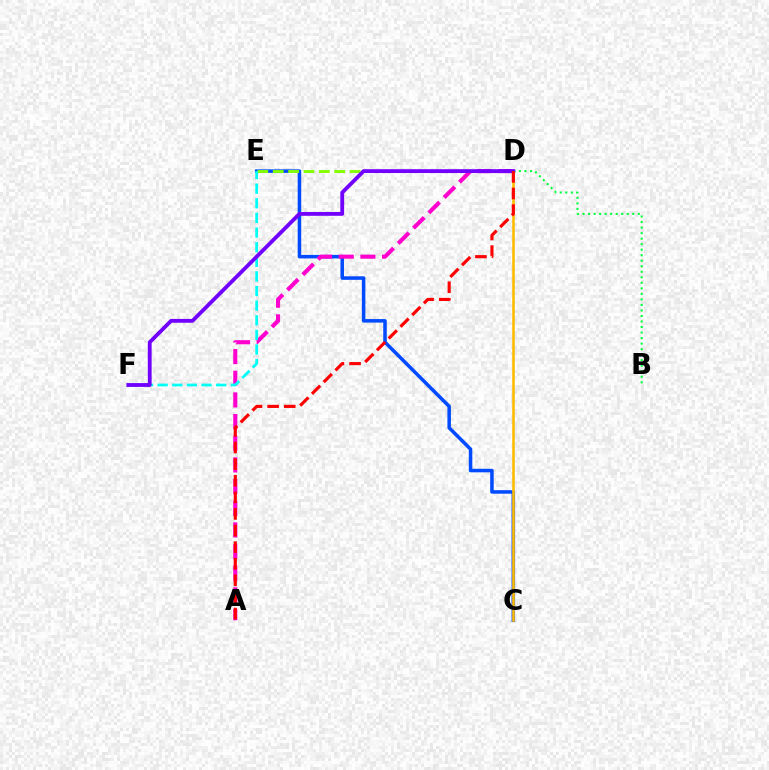{('C', 'E'): [{'color': '#004bff', 'line_style': 'solid', 'thickness': 2.54}], ('D', 'E'): [{'color': '#84ff00', 'line_style': 'dashed', 'thickness': 2.09}], ('A', 'D'): [{'color': '#ff00cf', 'line_style': 'dashed', 'thickness': 2.94}, {'color': '#ff0000', 'line_style': 'dashed', 'thickness': 2.26}], ('C', 'D'): [{'color': '#ffbd00', 'line_style': 'solid', 'thickness': 1.87}], ('B', 'D'): [{'color': '#00ff39', 'line_style': 'dotted', 'thickness': 1.5}], ('E', 'F'): [{'color': '#00fff6', 'line_style': 'dashed', 'thickness': 1.99}], ('D', 'F'): [{'color': '#7200ff', 'line_style': 'solid', 'thickness': 2.75}]}